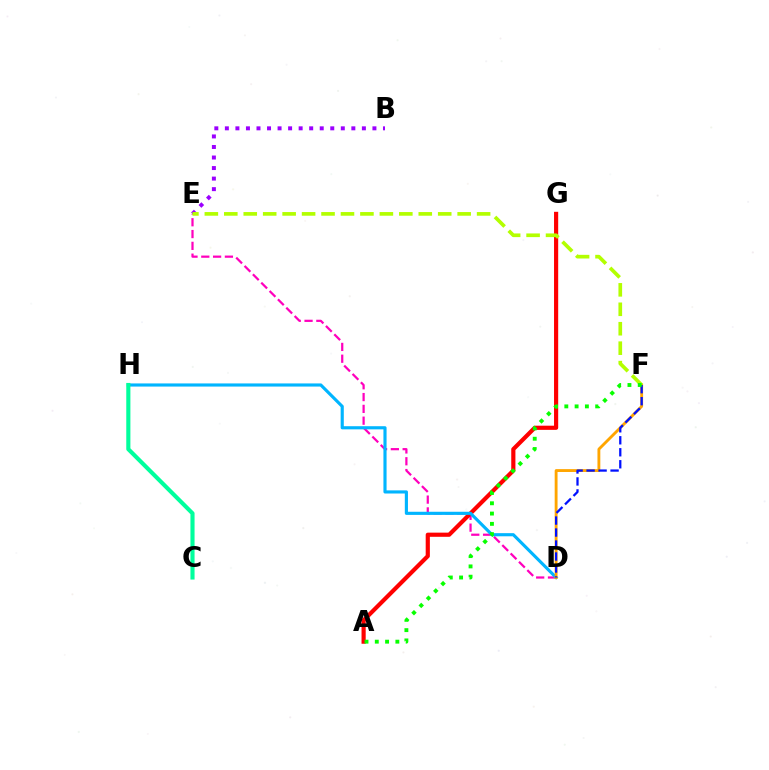{('D', 'E'): [{'color': '#ff00bd', 'line_style': 'dashed', 'thickness': 1.6}], ('B', 'E'): [{'color': '#9b00ff', 'line_style': 'dotted', 'thickness': 2.86}], ('A', 'G'): [{'color': '#ff0000', 'line_style': 'solid', 'thickness': 3.0}], ('D', 'H'): [{'color': '#00b5ff', 'line_style': 'solid', 'thickness': 2.26}], ('C', 'H'): [{'color': '#00ff9d', 'line_style': 'solid', 'thickness': 2.97}], ('D', 'F'): [{'color': '#ffa500', 'line_style': 'solid', 'thickness': 2.06}, {'color': '#0010ff', 'line_style': 'dashed', 'thickness': 1.63}], ('E', 'F'): [{'color': '#b3ff00', 'line_style': 'dashed', 'thickness': 2.64}], ('A', 'F'): [{'color': '#08ff00', 'line_style': 'dotted', 'thickness': 2.79}]}